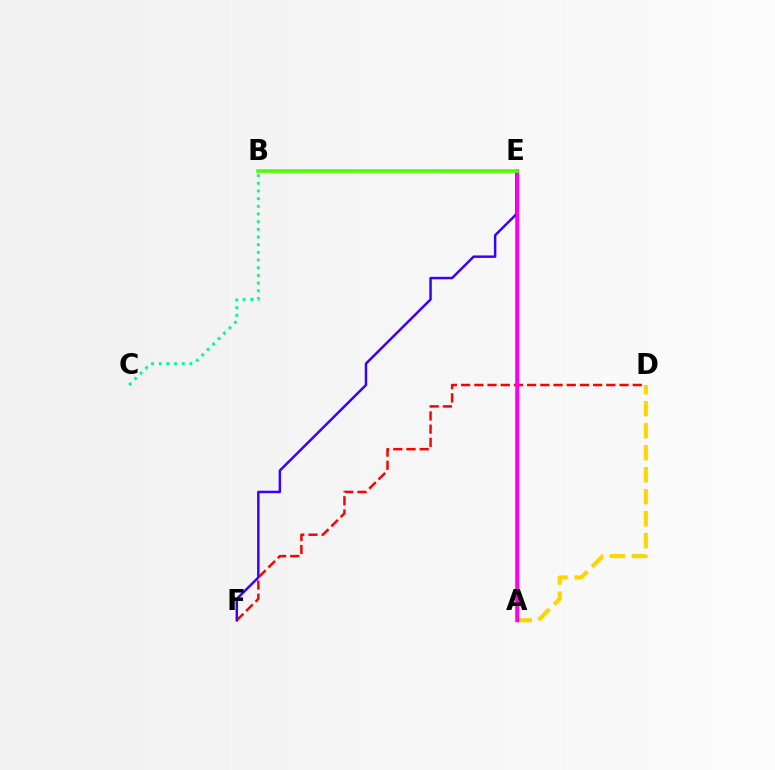{('D', 'F'): [{'color': '#ff0000', 'line_style': 'dashed', 'thickness': 1.79}], ('A', 'D'): [{'color': '#ffd500', 'line_style': 'dashed', 'thickness': 2.99}], ('B', 'C'): [{'color': '#00ff86', 'line_style': 'dotted', 'thickness': 2.09}], ('A', 'E'): [{'color': '#009eff', 'line_style': 'solid', 'thickness': 2.65}, {'color': '#ff00ed', 'line_style': 'solid', 'thickness': 2.52}], ('E', 'F'): [{'color': '#3700ff', 'line_style': 'solid', 'thickness': 1.78}], ('B', 'E'): [{'color': '#4fff00', 'line_style': 'solid', 'thickness': 2.61}]}